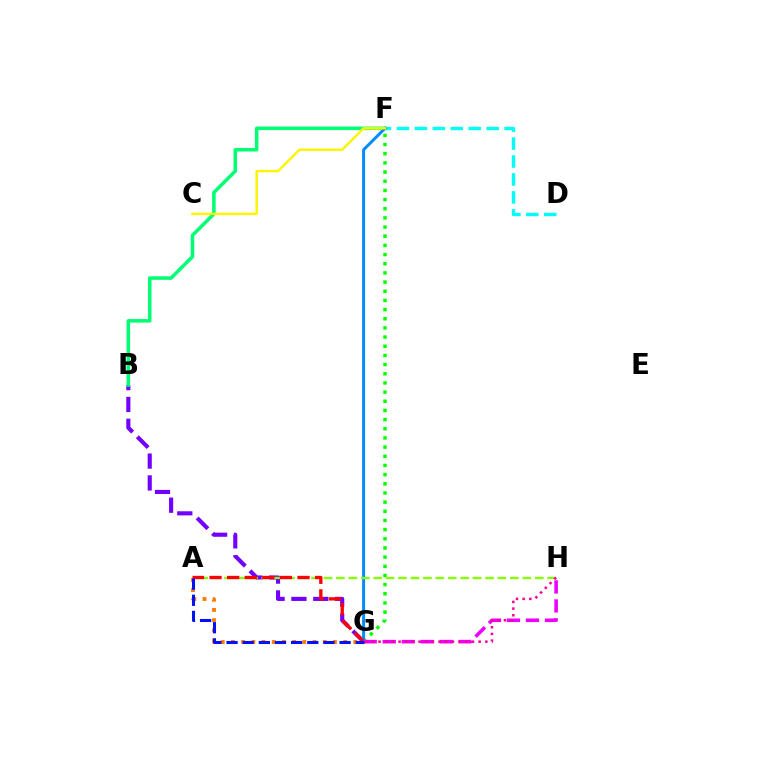{('A', 'G'): [{'color': '#ff7c00', 'line_style': 'dotted', 'thickness': 2.77}, {'color': '#ff0000', 'line_style': 'dashed', 'thickness': 2.39}, {'color': '#0010ff', 'line_style': 'dashed', 'thickness': 2.19}], ('F', 'G'): [{'color': '#08ff00', 'line_style': 'dotted', 'thickness': 2.49}, {'color': '#008cff', 'line_style': 'solid', 'thickness': 2.14}], ('D', 'F'): [{'color': '#00fff6', 'line_style': 'dashed', 'thickness': 2.44}], ('B', 'G'): [{'color': '#7200ff', 'line_style': 'dashed', 'thickness': 2.97}], ('B', 'F'): [{'color': '#00ff74', 'line_style': 'solid', 'thickness': 2.54}], ('A', 'H'): [{'color': '#84ff00', 'line_style': 'dashed', 'thickness': 1.69}], ('G', 'H'): [{'color': '#ee00ff', 'line_style': 'dashed', 'thickness': 2.58}, {'color': '#ff0094', 'line_style': 'dotted', 'thickness': 1.81}], ('C', 'F'): [{'color': '#fcf500', 'line_style': 'solid', 'thickness': 1.76}]}